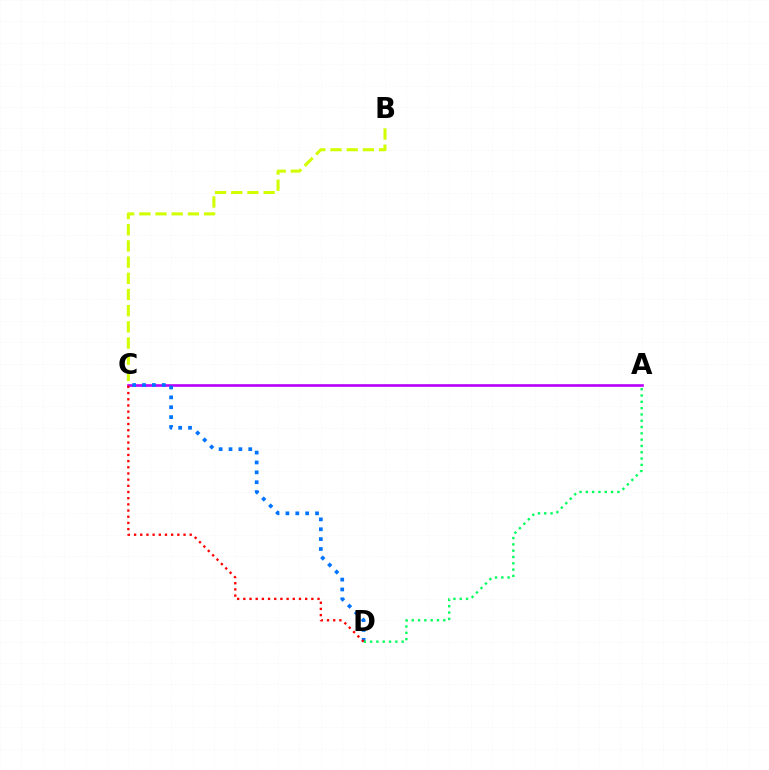{('B', 'C'): [{'color': '#d1ff00', 'line_style': 'dashed', 'thickness': 2.2}], ('A', 'C'): [{'color': '#b900ff', 'line_style': 'solid', 'thickness': 1.9}], ('C', 'D'): [{'color': '#0074ff', 'line_style': 'dotted', 'thickness': 2.68}, {'color': '#ff0000', 'line_style': 'dotted', 'thickness': 1.68}], ('A', 'D'): [{'color': '#00ff5c', 'line_style': 'dotted', 'thickness': 1.71}]}